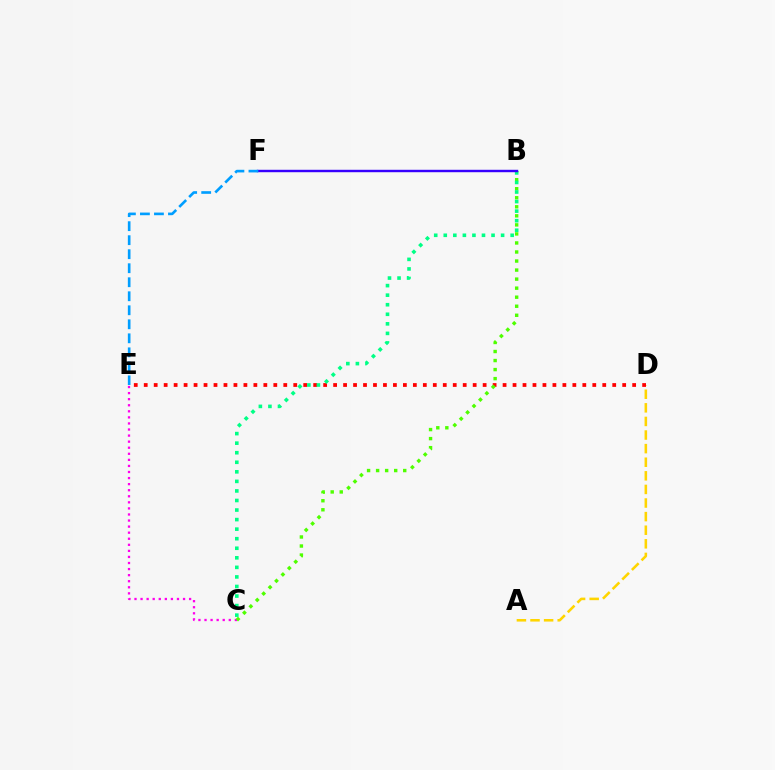{('C', 'E'): [{'color': '#ff00ed', 'line_style': 'dotted', 'thickness': 1.65}], ('A', 'D'): [{'color': '#ffd500', 'line_style': 'dashed', 'thickness': 1.85}], ('D', 'E'): [{'color': '#ff0000', 'line_style': 'dotted', 'thickness': 2.71}], ('B', 'C'): [{'color': '#4fff00', 'line_style': 'dotted', 'thickness': 2.46}, {'color': '#00ff86', 'line_style': 'dotted', 'thickness': 2.6}], ('B', 'F'): [{'color': '#3700ff', 'line_style': 'solid', 'thickness': 1.74}], ('E', 'F'): [{'color': '#009eff', 'line_style': 'dashed', 'thickness': 1.9}]}